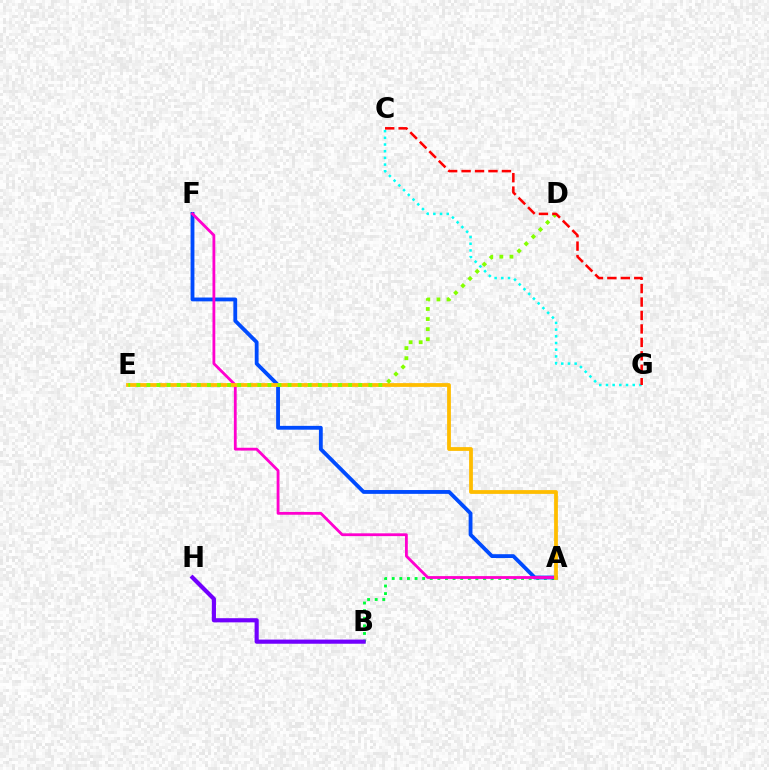{('A', 'B'): [{'color': '#00ff39', 'line_style': 'dotted', 'thickness': 2.07}], ('A', 'F'): [{'color': '#004bff', 'line_style': 'solid', 'thickness': 2.76}, {'color': '#ff00cf', 'line_style': 'solid', 'thickness': 2.02}], ('B', 'H'): [{'color': '#7200ff', 'line_style': 'solid', 'thickness': 2.99}], ('A', 'E'): [{'color': '#ffbd00', 'line_style': 'solid', 'thickness': 2.72}], ('C', 'G'): [{'color': '#00fff6', 'line_style': 'dotted', 'thickness': 1.82}, {'color': '#ff0000', 'line_style': 'dashed', 'thickness': 1.83}], ('D', 'E'): [{'color': '#84ff00', 'line_style': 'dotted', 'thickness': 2.74}]}